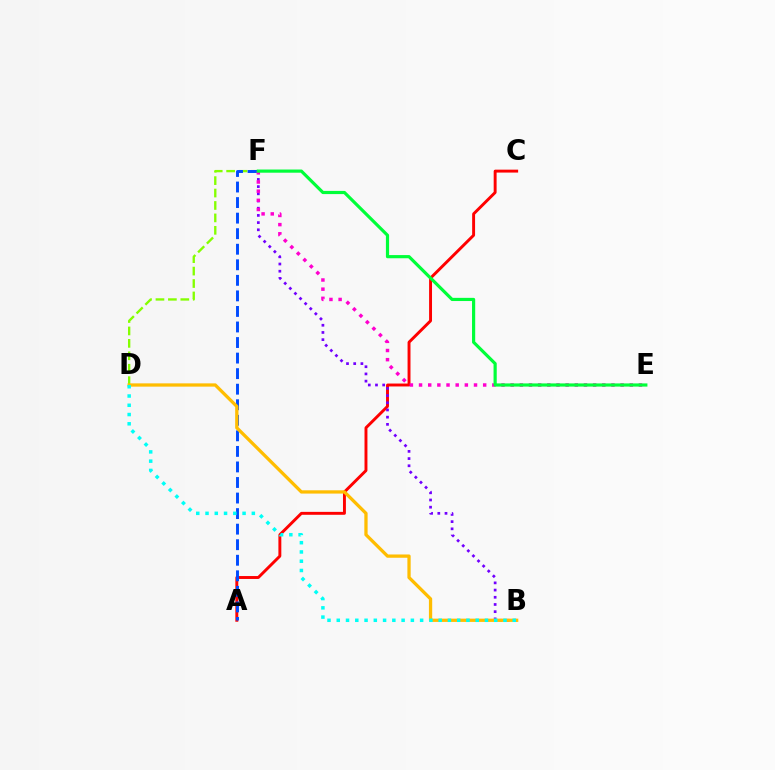{('A', 'C'): [{'color': '#ff0000', 'line_style': 'solid', 'thickness': 2.1}], ('D', 'F'): [{'color': '#84ff00', 'line_style': 'dashed', 'thickness': 1.69}], ('A', 'F'): [{'color': '#004bff', 'line_style': 'dashed', 'thickness': 2.11}], ('B', 'F'): [{'color': '#7200ff', 'line_style': 'dotted', 'thickness': 1.96}], ('B', 'D'): [{'color': '#ffbd00', 'line_style': 'solid', 'thickness': 2.36}, {'color': '#00fff6', 'line_style': 'dotted', 'thickness': 2.52}], ('E', 'F'): [{'color': '#ff00cf', 'line_style': 'dotted', 'thickness': 2.49}, {'color': '#00ff39', 'line_style': 'solid', 'thickness': 2.29}]}